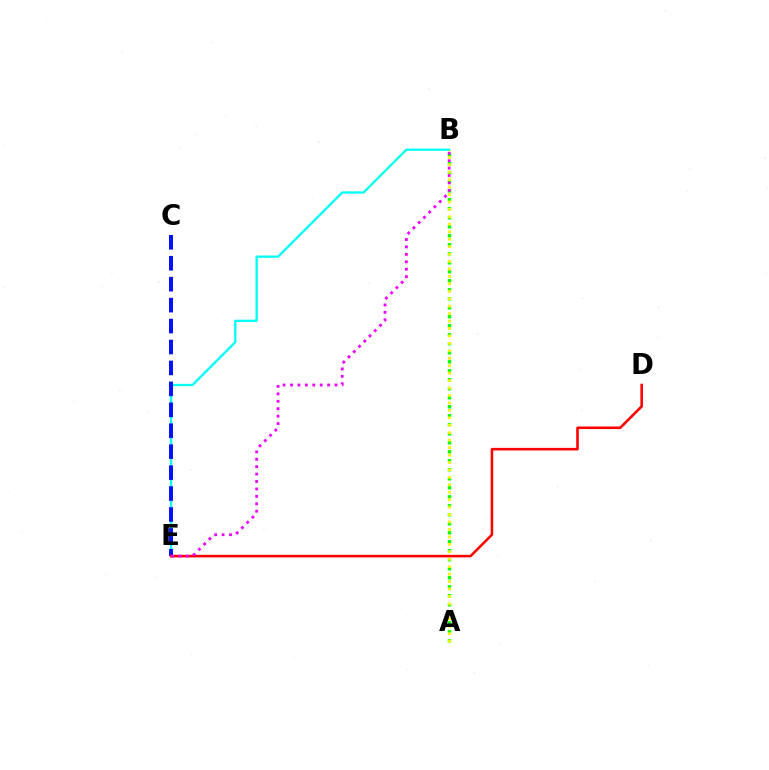{('B', 'E'): [{'color': '#00fff6', 'line_style': 'solid', 'thickness': 1.65}, {'color': '#ee00ff', 'line_style': 'dotted', 'thickness': 2.02}], ('C', 'E'): [{'color': '#0010ff', 'line_style': 'dashed', 'thickness': 2.84}], ('D', 'E'): [{'color': '#ff0000', 'line_style': 'solid', 'thickness': 1.85}], ('A', 'B'): [{'color': '#08ff00', 'line_style': 'dotted', 'thickness': 2.45}, {'color': '#fcf500', 'line_style': 'dotted', 'thickness': 2.02}]}